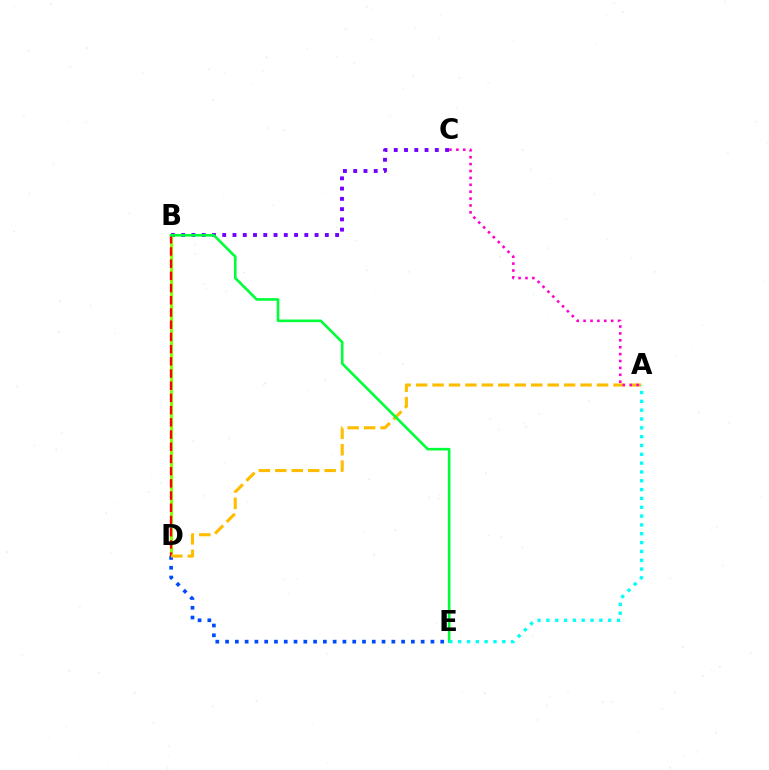{('B', 'C'): [{'color': '#7200ff', 'line_style': 'dotted', 'thickness': 2.79}], ('B', 'D'): [{'color': '#84ff00', 'line_style': 'solid', 'thickness': 2.21}, {'color': '#ff0000', 'line_style': 'dashed', 'thickness': 1.66}], ('D', 'E'): [{'color': '#004bff', 'line_style': 'dotted', 'thickness': 2.66}], ('A', 'D'): [{'color': '#ffbd00', 'line_style': 'dashed', 'thickness': 2.23}], ('B', 'E'): [{'color': '#00ff39', 'line_style': 'solid', 'thickness': 1.88}], ('A', 'C'): [{'color': '#ff00cf', 'line_style': 'dotted', 'thickness': 1.87}], ('A', 'E'): [{'color': '#00fff6', 'line_style': 'dotted', 'thickness': 2.4}]}